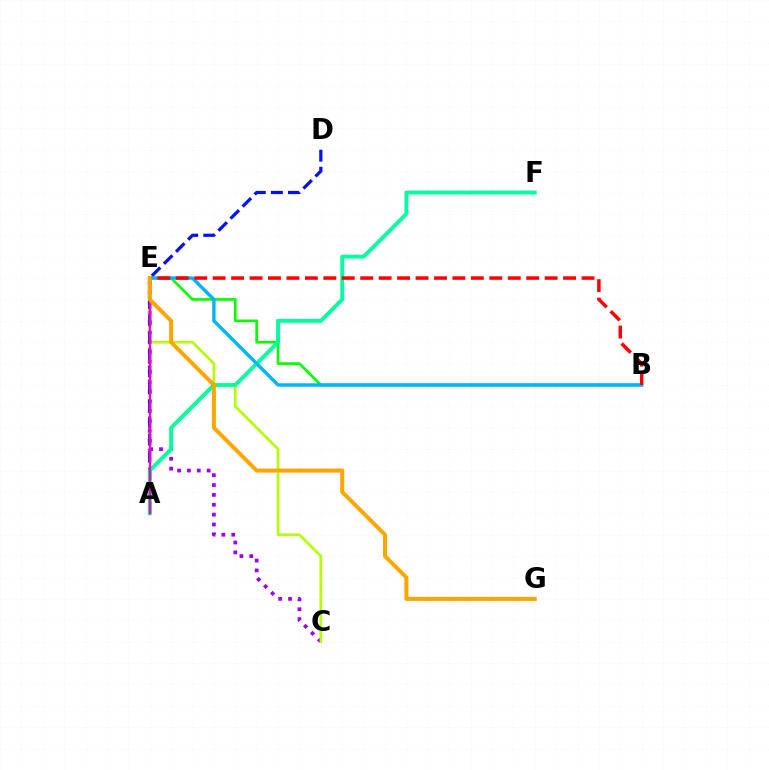{('B', 'E'): [{'color': '#08ff00', 'line_style': 'solid', 'thickness': 1.94}, {'color': '#00b5ff', 'line_style': 'solid', 'thickness': 2.46}, {'color': '#ff0000', 'line_style': 'dashed', 'thickness': 2.51}], ('C', 'E'): [{'color': '#9b00ff', 'line_style': 'dotted', 'thickness': 2.68}, {'color': '#b3ff00', 'line_style': 'solid', 'thickness': 1.93}], ('A', 'D'): [{'color': '#0010ff', 'line_style': 'dashed', 'thickness': 2.32}], ('A', 'F'): [{'color': '#00ff9d', 'line_style': 'solid', 'thickness': 2.78}], ('A', 'E'): [{'color': '#ff00bd', 'line_style': 'solid', 'thickness': 1.65}], ('E', 'G'): [{'color': '#ffa500', 'line_style': 'solid', 'thickness': 2.88}]}